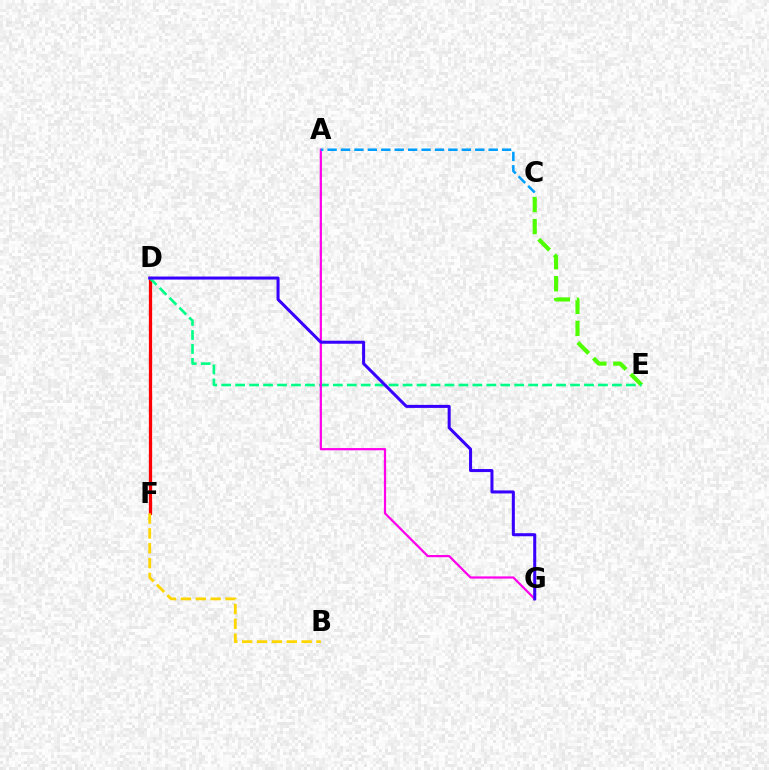{('C', 'E'): [{'color': '#4fff00', 'line_style': 'dashed', 'thickness': 2.99}], ('D', 'F'): [{'color': '#ff0000', 'line_style': 'solid', 'thickness': 2.34}], ('D', 'E'): [{'color': '#00ff86', 'line_style': 'dashed', 'thickness': 1.9}], ('B', 'F'): [{'color': '#ffd500', 'line_style': 'dashed', 'thickness': 2.02}], ('A', 'G'): [{'color': '#ff00ed', 'line_style': 'solid', 'thickness': 1.6}], ('A', 'C'): [{'color': '#009eff', 'line_style': 'dashed', 'thickness': 1.82}], ('D', 'G'): [{'color': '#3700ff', 'line_style': 'solid', 'thickness': 2.18}]}